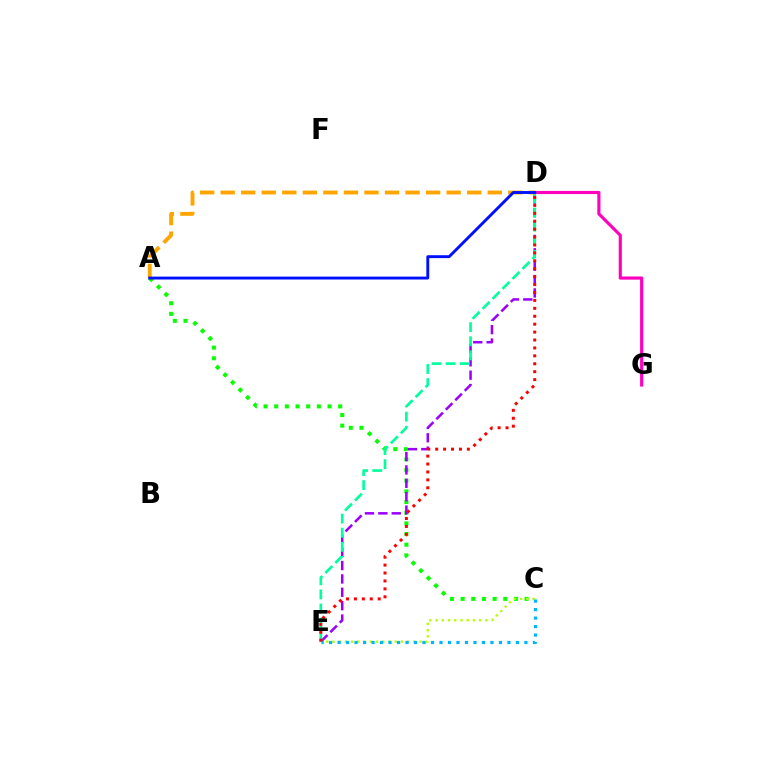{('A', 'C'): [{'color': '#08ff00', 'line_style': 'dotted', 'thickness': 2.9}], ('D', 'G'): [{'color': '#ff00bd', 'line_style': 'solid', 'thickness': 2.26}], ('D', 'E'): [{'color': '#9b00ff', 'line_style': 'dashed', 'thickness': 1.82}, {'color': '#00ff9d', 'line_style': 'dashed', 'thickness': 1.92}, {'color': '#ff0000', 'line_style': 'dotted', 'thickness': 2.15}], ('C', 'E'): [{'color': '#b3ff00', 'line_style': 'dotted', 'thickness': 1.69}, {'color': '#00b5ff', 'line_style': 'dotted', 'thickness': 2.31}], ('A', 'D'): [{'color': '#ffa500', 'line_style': 'dashed', 'thickness': 2.79}, {'color': '#0010ff', 'line_style': 'solid', 'thickness': 2.09}]}